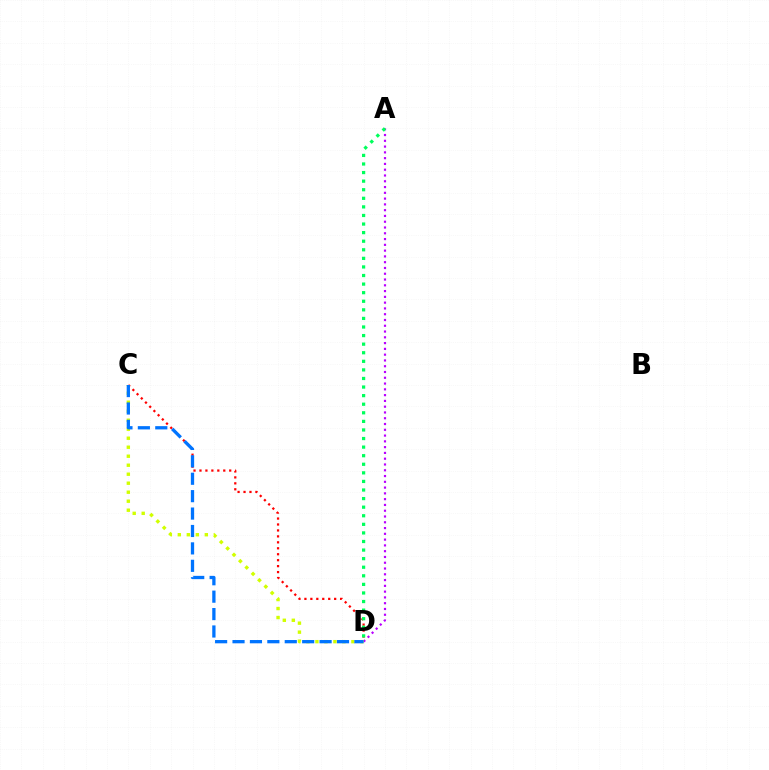{('C', 'D'): [{'color': '#ff0000', 'line_style': 'dotted', 'thickness': 1.62}, {'color': '#d1ff00', 'line_style': 'dotted', 'thickness': 2.44}, {'color': '#0074ff', 'line_style': 'dashed', 'thickness': 2.37}], ('A', 'D'): [{'color': '#b900ff', 'line_style': 'dotted', 'thickness': 1.57}, {'color': '#00ff5c', 'line_style': 'dotted', 'thickness': 2.33}]}